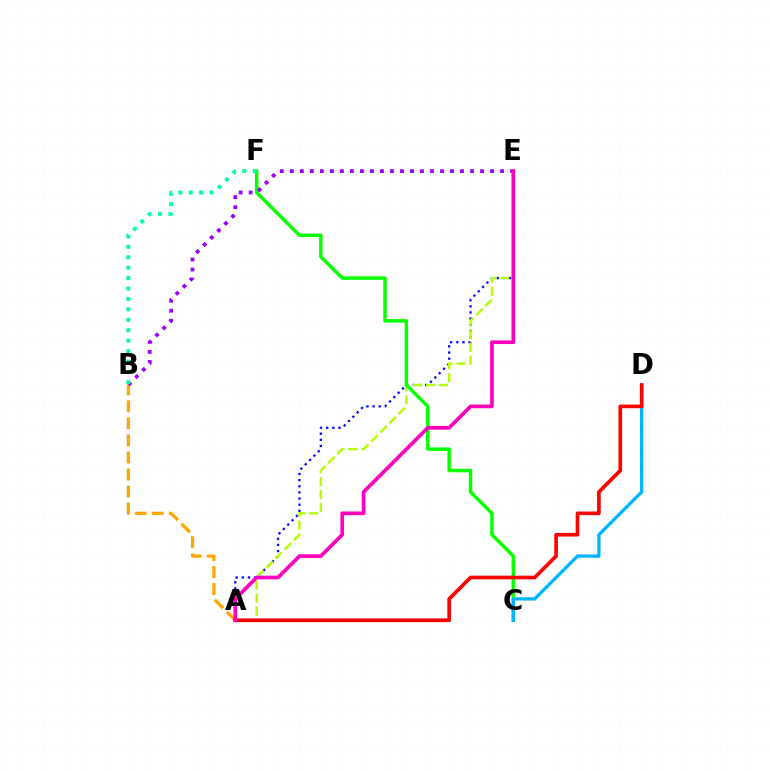{('A', 'B'): [{'color': '#ffa500', 'line_style': 'dashed', 'thickness': 2.32}], ('A', 'E'): [{'color': '#0010ff', 'line_style': 'dotted', 'thickness': 1.67}, {'color': '#b3ff00', 'line_style': 'dashed', 'thickness': 1.76}, {'color': '#ff00bd', 'line_style': 'solid', 'thickness': 2.65}], ('C', 'F'): [{'color': '#08ff00', 'line_style': 'solid', 'thickness': 2.51}], ('C', 'D'): [{'color': '#00b5ff', 'line_style': 'solid', 'thickness': 2.39}], ('B', 'E'): [{'color': '#9b00ff', 'line_style': 'dotted', 'thickness': 2.72}], ('B', 'F'): [{'color': '#00ff9d', 'line_style': 'dotted', 'thickness': 2.83}], ('A', 'D'): [{'color': '#ff0000', 'line_style': 'solid', 'thickness': 2.64}]}